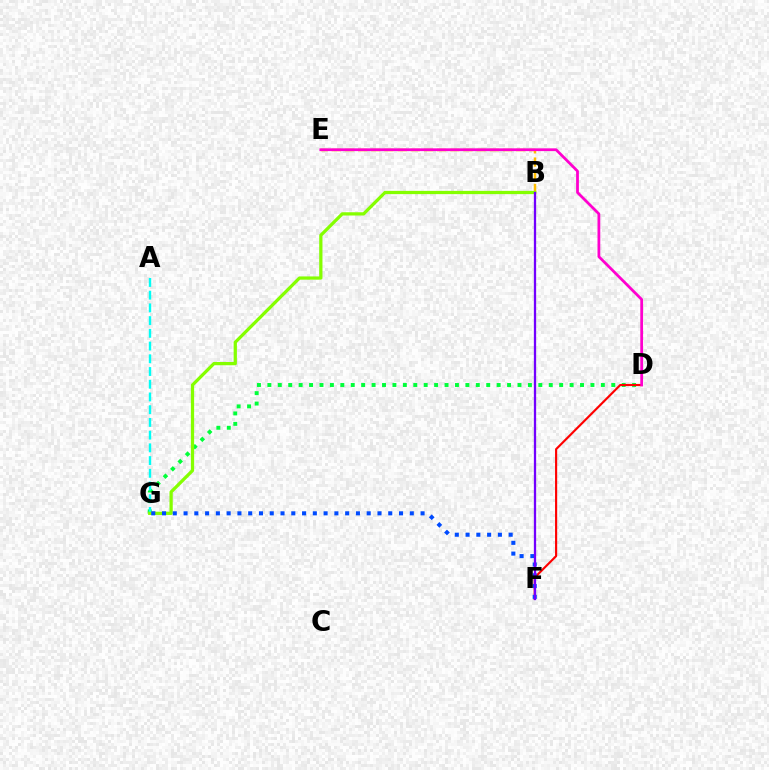{('D', 'G'): [{'color': '#00ff39', 'line_style': 'dotted', 'thickness': 2.83}], ('B', 'E'): [{'color': '#ffbd00', 'line_style': 'dashed', 'thickness': 1.79}], ('A', 'G'): [{'color': '#00fff6', 'line_style': 'dashed', 'thickness': 1.73}], ('B', 'G'): [{'color': '#84ff00', 'line_style': 'solid', 'thickness': 2.34}], ('D', 'F'): [{'color': '#ff0000', 'line_style': 'solid', 'thickness': 1.54}], ('D', 'E'): [{'color': '#ff00cf', 'line_style': 'solid', 'thickness': 1.99}], ('F', 'G'): [{'color': '#004bff', 'line_style': 'dotted', 'thickness': 2.93}], ('B', 'F'): [{'color': '#7200ff', 'line_style': 'solid', 'thickness': 1.64}]}